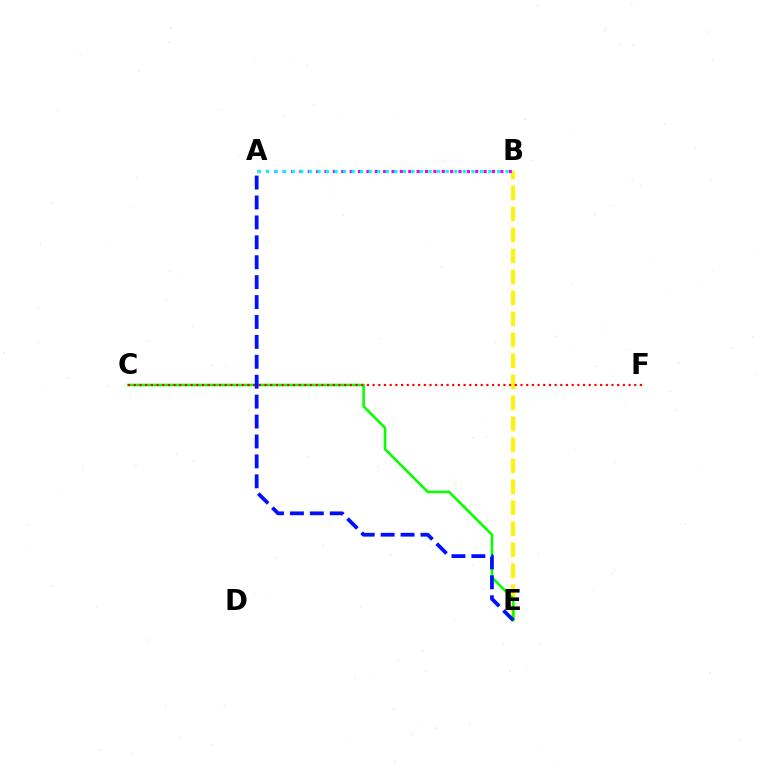{('B', 'E'): [{'color': '#fcf500', 'line_style': 'dashed', 'thickness': 2.85}], ('C', 'E'): [{'color': '#08ff00', 'line_style': 'solid', 'thickness': 1.85}], ('A', 'B'): [{'color': '#ee00ff', 'line_style': 'dotted', 'thickness': 2.27}, {'color': '#00fff6', 'line_style': 'dotted', 'thickness': 2.32}], ('C', 'F'): [{'color': '#ff0000', 'line_style': 'dotted', 'thickness': 1.55}], ('A', 'E'): [{'color': '#0010ff', 'line_style': 'dashed', 'thickness': 2.71}]}